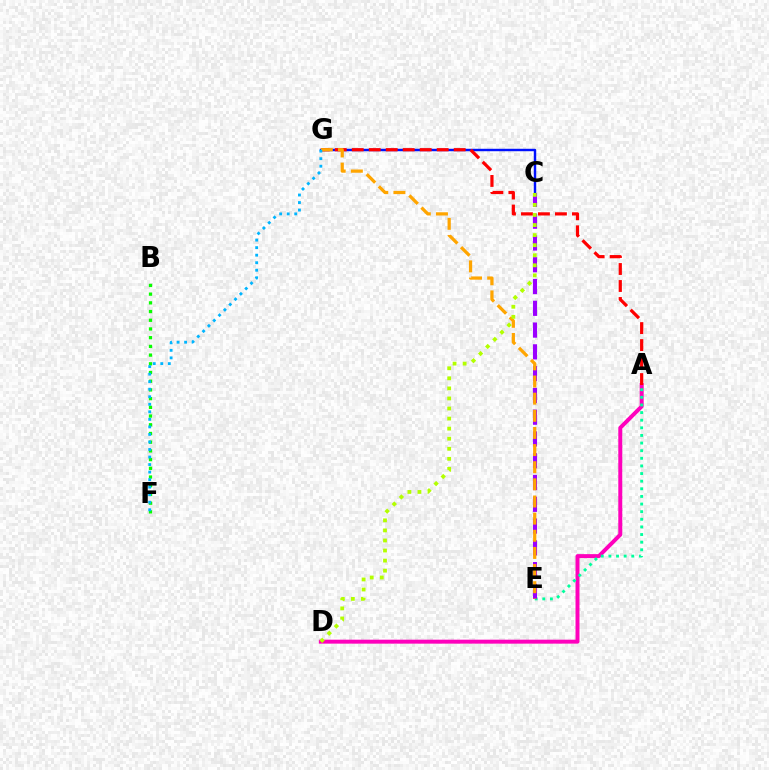{('A', 'D'): [{'color': '#ff00bd', 'line_style': 'solid', 'thickness': 2.85}], ('A', 'E'): [{'color': '#00ff9d', 'line_style': 'dotted', 'thickness': 2.07}], ('C', 'G'): [{'color': '#0010ff', 'line_style': 'solid', 'thickness': 1.75}], ('A', 'G'): [{'color': '#ff0000', 'line_style': 'dashed', 'thickness': 2.31}], ('C', 'E'): [{'color': '#9b00ff', 'line_style': 'dashed', 'thickness': 2.96}], ('B', 'F'): [{'color': '#08ff00', 'line_style': 'dotted', 'thickness': 2.37}], ('E', 'G'): [{'color': '#ffa500', 'line_style': 'dashed', 'thickness': 2.33}], ('F', 'G'): [{'color': '#00b5ff', 'line_style': 'dotted', 'thickness': 2.05}], ('C', 'D'): [{'color': '#b3ff00', 'line_style': 'dotted', 'thickness': 2.73}]}